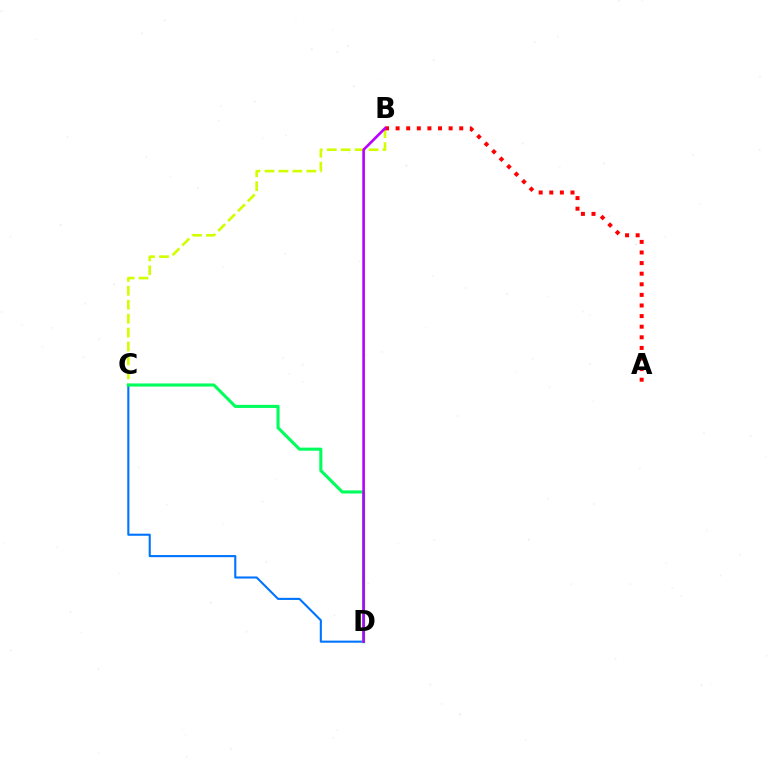{('B', 'C'): [{'color': '#d1ff00', 'line_style': 'dashed', 'thickness': 1.89}], ('A', 'B'): [{'color': '#ff0000', 'line_style': 'dotted', 'thickness': 2.88}], ('C', 'D'): [{'color': '#0074ff', 'line_style': 'solid', 'thickness': 1.51}, {'color': '#00ff5c', 'line_style': 'solid', 'thickness': 2.22}], ('B', 'D'): [{'color': '#b900ff', 'line_style': 'solid', 'thickness': 1.89}]}